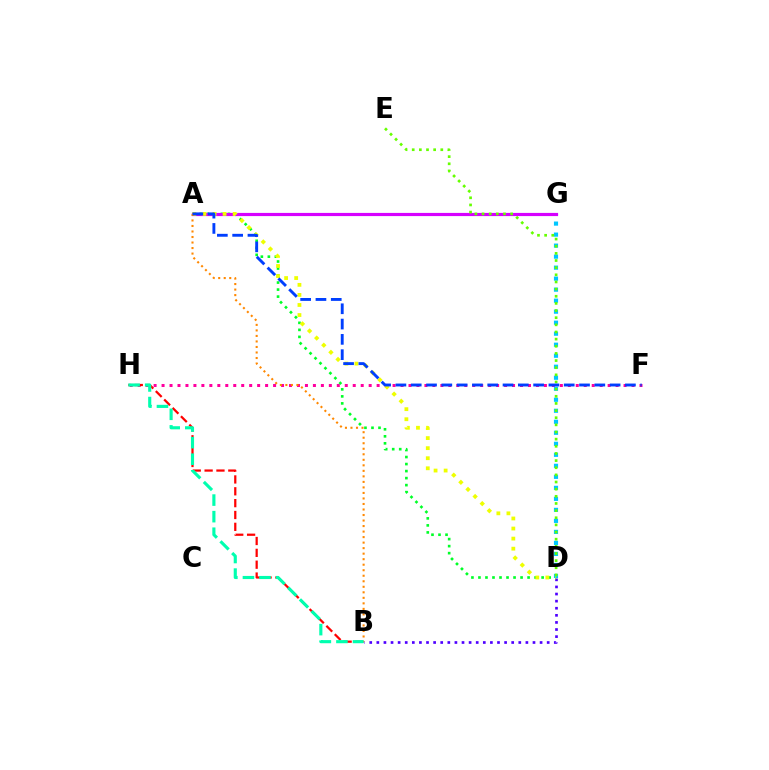{('F', 'H'): [{'color': '#ff00a0', 'line_style': 'dotted', 'thickness': 2.16}], ('B', 'H'): [{'color': '#ff0000', 'line_style': 'dashed', 'thickness': 1.61}, {'color': '#00ffaf', 'line_style': 'dashed', 'thickness': 2.25}], ('B', 'D'): [{'color': '#4f00ff', 'line_style': 'dotted', 'thickness': 1.93}], ('A', 'D'): [{'color': '#00ff27', 'line_style': 'dotted', 'thickness': 1.91}, {'color': '#eeff00', 'line_style': 'dotted', 'thickness': 2.73}], ('D', 'G'): [{'color': '#00c7ff', 'line_style': 'dotted', 'thickness': 2.99}], ('A', 'G'): [{'color': '#d600ff', 'line_style': 'solid', 'thickness': 2.29}], ('D', 'E'): [{'color': '#66ff00', 'line_style': 'dotted', 'thickness': 1.94}], ('A', 'B'): [{'color': '#ff8800', 'line_style': 'dotted', 'thickness': 1.5}], ('A', 'F'): [{'color': '#003fff', 'line_style': 'dashed', 'thickness': 2.08}]}